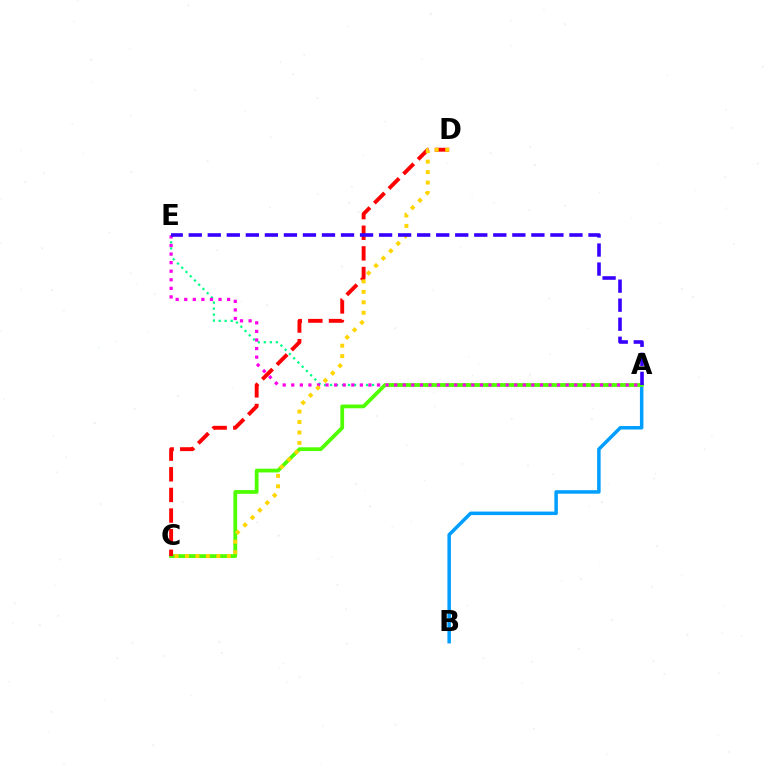{('A', 'B'): [{'color': '#009eff', 'line_style': 'solid', 'thickness': 2.52}], ('A', 'E'): [{'color': '#00ff86', 'line_style': 'dotted', 'thickness': 1.63}, {'color': '#ff00ed', 'line_style': 'dotted', 'thickness': 2.33}, {'color': '#3700ff', 'line_style': 'dashed', 'thickness': 2.59}], ('A', 'C'): [{'color': '#4fff00', 'line_style': 'solid', 'thickness': 2.71}], ('C', 'D'): [{'color': '#ff0000', 'line_style': 'dashed', 'thickness': 2.8}, {'color': '#ffd500', 'line_style': 'dotted', 'thickness': 2.84}]}